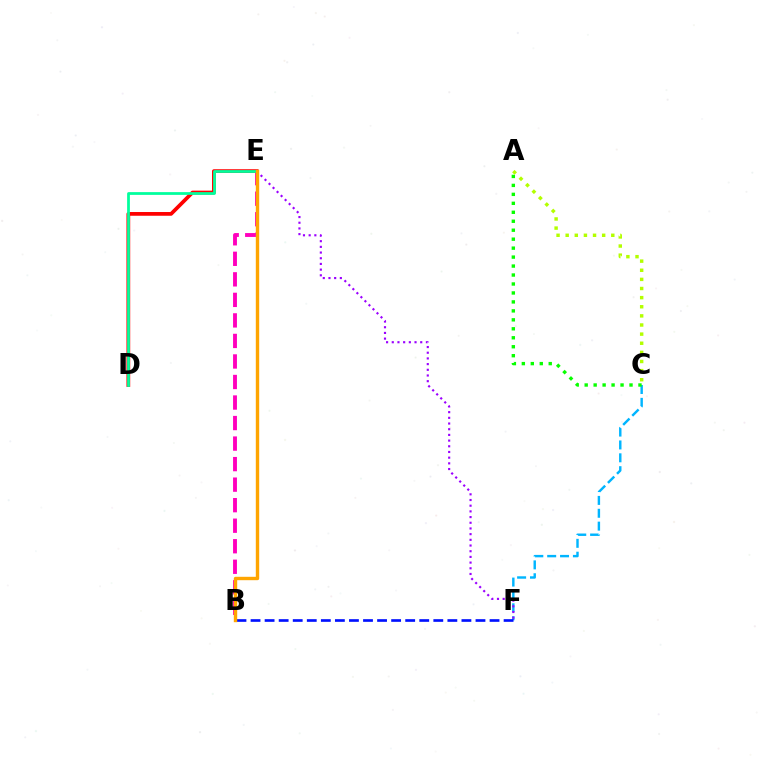{('B', 'E'): [{'color': '#ff00bd', 'line_style': 'dashed', 'thickness': 2.79}, {'color': '#ffa500', 'line_style': 'solid', 'thickness': 2.45}], ('D', 'E'): [{'color': '#ff0000', 'line_style': 'solid', 'thickness': 2.69}, {'color': '#00ff9d', 'line_style': 'solid', 'thickness': 1.99}], ('C', 'F'): [{'color': '#00b5ff', 'line_style': 'dashed', 'thickness': 1.75}], ('E', 'F'): [{'color': '#9b00ff', 'line_style': 'dotted', 'thickness': 1.55}], ('A', 'C'): [{'color': '#08ff00', 'line_style': 'dotted', 'thickness': 2.44}, {'color': '#b3ff00', 'line_style': 'dotted', 'thickness': 2.48}], ('B', 'F'): [{'color': '#0010ff', 'line_style': 'dashed', 'thickness': 1.91}]}